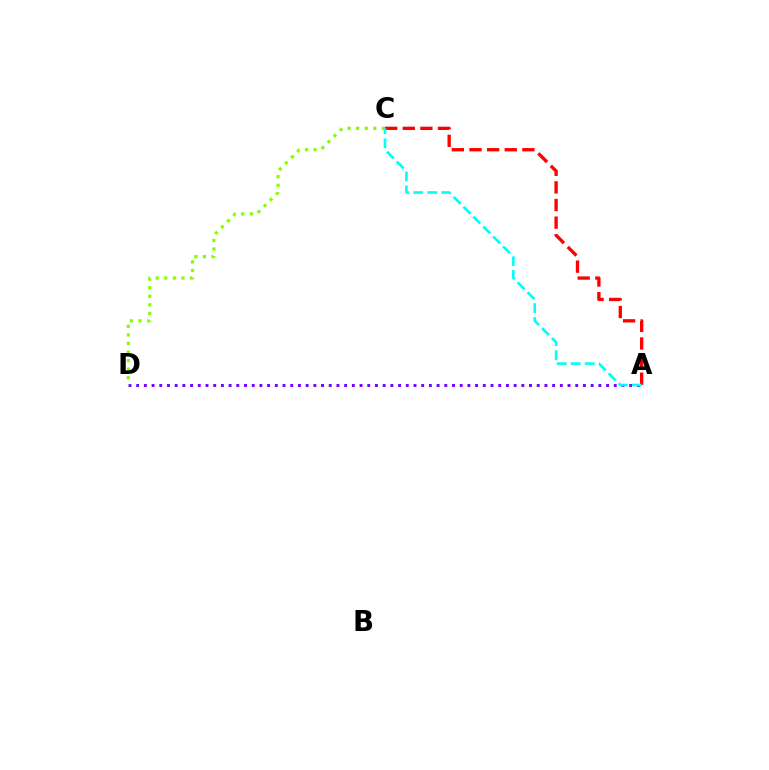{('A', 'D'): [{'color': '#7200ff', 'line_style': 'dotted', 'thickness': 2.09}], ('C', 'D'): [{'color': '#84ff00', 'line_style': 'dotted', 'thickness': 2.33}], ('A', 'C'): [{'color': '#ff0000', 'line_style': 'dashed', 'thickness': 2.39}, {'color': '#00fff6', 'line_style': 'dashed', 'thickness': 1.9}]}